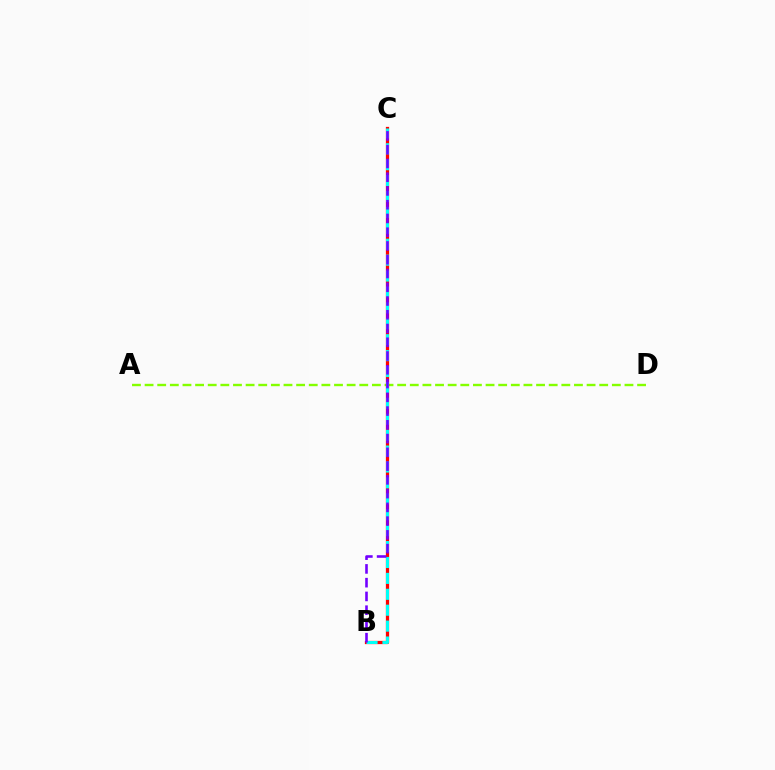{('A', 'D'): [{'color': '#84ff00', 'line_style': 'dashed', 'thickness': 1.72}], ('B', 'C'): [{'color': '#ff0000', 'line_style': 'solid', 'thickness': 2.34}, {'color': '#00fff6', 'line_style': 'dashed', 'thickness': 2.16}, {'color': '#7200ff', 'line_style': 'dashed', 'thickness': 1.87}]}